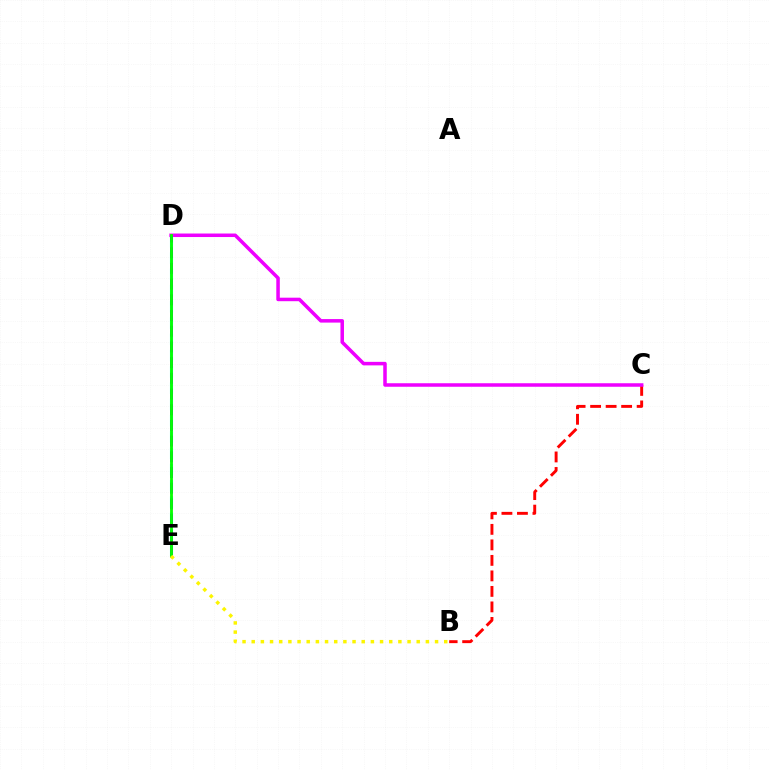{('D', 'E'): [{'color': '#00fff6', 'line_style': 'dashed', 'thickness': 2.21}, {'color': '#0010ff', 'line_style': 'dashed', 'thickness': 2.13}, {'color': '#08ff00', 'line_style': 'solid', 'thickness': 2.03}], ('B', 'C'): [{'color': '#ff0000', 'line_style': 'dashed', 'thickness': 2.11}], ('C', 'D'): [{'color': '#ee00ff', 'line_style': 'solid', 'thickness': 2.53}], ('B', 'E'): [{'color': '#fcf500', 'line_style': 'dotted', 'thickness': 2.49}]}